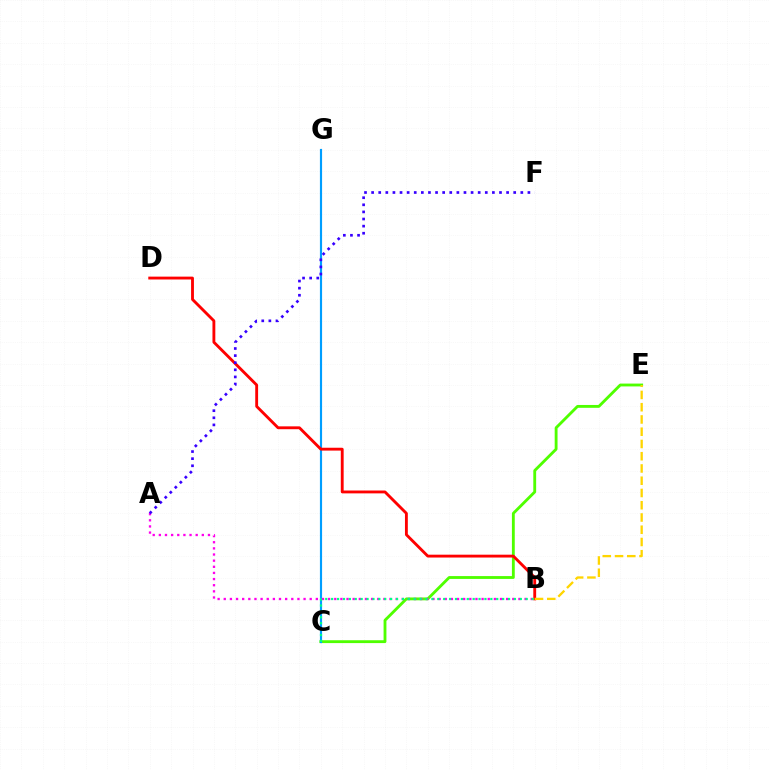{('C', 'E'): [{'color': '#4fff00', 'line_style': 'solid', 'thickness': 2.05}], ('C', 'G'): [{'color': '#009eff', 'line_style': 'solid', 'thickness': 1.56}], ('B', 'D'): [{'color': '#ff0000', 'line_style': 'solid', 'thickness': 2.06}], ('A', 'B'): [{'color': '#ff00ed', 'line_style': 'dotted', 'thickness': 1.67}], ('B', 'E'): [{'color': '#ffd500', 'line_style': 'dashed', 'thickness': 1.66}], ('A', 'F'): [{'color': '#3700ff', 'line_style': 'dotted', 'thickness': 1.93}], ('B', 'C'): [{'color': '#00ff86', 'line_style': 'dotted', 'thickness': 1.6}]}